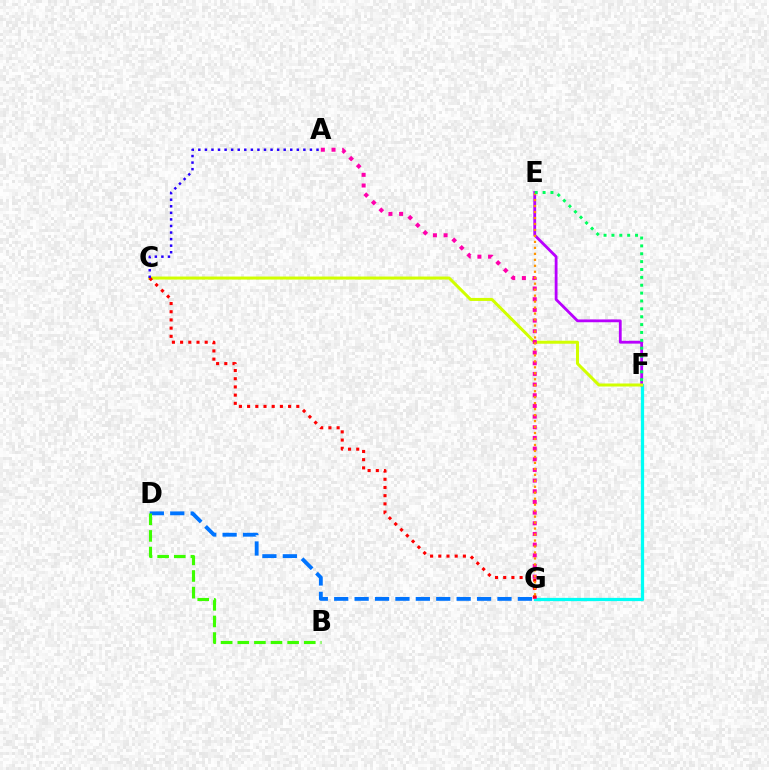{('D', 'G'): [{'color': '#0074ff', 'line_style': 'dashed', 'thickness': 2.77}], ('F', 'G'): [{'color': '#00fff6', 'line_style': 'solid', 'thickness': 2.33}], ('B', 'D'): [{'color': '#3dff00', 'line_style': 'dashed', 'thickness': 2.26}], ('E', 'F'): [{'color': '#b900ff', 'line_style': 'solid', 'thickness': 2.02}, {'color': '#00ff5c', 'line_style': 'dotted', 'thickness': 2.14}], ('C', 'F'): [{'color': '#d1ff00', 'line_style': 'solid', 'thickness': 2.17}], ('A', 'G'): [{'color': '#ff00ac', 'line_style': 'dotted', 'thickness': 2.9}], ('C', 'G'): [{'color': '#ff0000', 'line_style': 'dotted', 'thickness': 2.23}], ('A', 'C'): [{'color': '#2500ff', 'line_style': 'dotted', 'thickness': 1.78}], ('E', 'G'): [{'color': '#ff9400', 'line_style': 'dotted', 'thickness': 1.62}]}